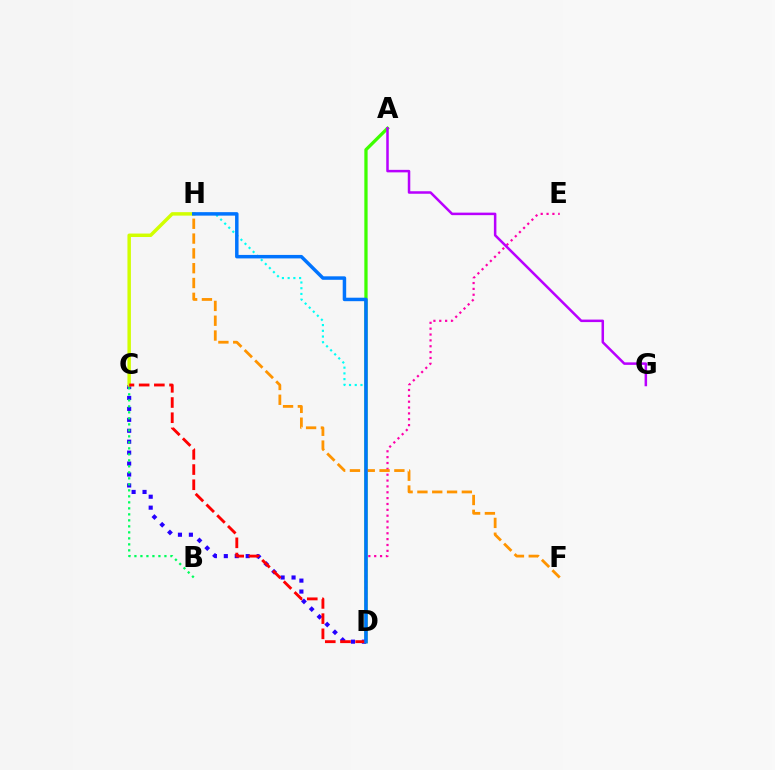{('A', 'D'): [{'color': '#3dff00', 'line_style': 'solid', 'thickness': 2.36}], ('D', 'H'): [{'color': '#00fff6', 'line_style': 'dotted', 'thickness': 1.56}, {'color': '#0074ff', 'line_style': 'solid', 'thickness': 2.51}], ('C', 'D'): [{'color': '#2500ff', 'line_style': 'dotted', 'thickness': 2.97}, {'color': '#ff0000', 'line_style': 'dashed', 'thickness': 2.06}], ('D', 'E'): [{'color': '#ff00ac', 'line_style': 'dotted', 'thickness': 1.59}], ('F', 'H'): [{'color': '#ff9400', 'line_style': 'dashed', 'thickness': 2.01}], ('C', 'H'): [{'color': '#d1ff00', 'line_style': 'solid', 'thickness': 2.49}], ('B', 'C'): [{'color': '#00ff5c', 'line_style': 'dotted', 'thickness': 1.63}], ('A', 'G'): [{'color': '#b900ff', 'line_style': 'solid', 'thickness': 1.81}]}